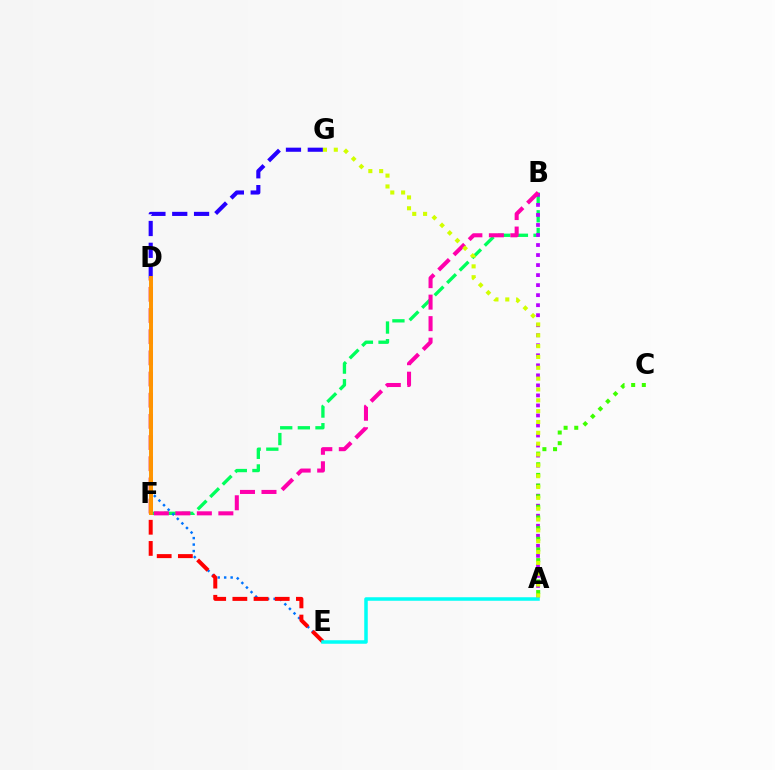{('B', 'F'): [{'color': '#00ff5c', 'line_style': 'dashed', 'thickness': 2.4}, {'color': '#ff00ac', 'line_style': 'dashed', 'thickness': 2.92}], ('A', 'B'): [{'color': '#b900ff', 'line_style': 'dotted', 'thickness': 2.72}], ('D', 'E'): [{'color': '#0074ff', 'line_style': 'dotted', 'thickness': 1.76}, {'color': '#ff0000', 'line_style': 'dashed', 'thickness': 2.88}], ('A', 'C'): [{'color': '#3dff00', 'line_style': 'dotted', 'thickness': 2.89}], ('A', 'E'): [{'color': '#00fff6', 'line_style': 'solid', 'thickness': 2.53}], ('D', 'G'): [{'color': '#2500ff', 'line_style': 'dashed', 'thickness': 2.96}], ('D', 'F'): [{'color': '#ff9400', 'line_style': 'solid', 'thickness': 2.84}], ('A', 'G'): [{'color': '#d1ff00', 'line_style': 'dotted', 'thickness': 2.94}]}